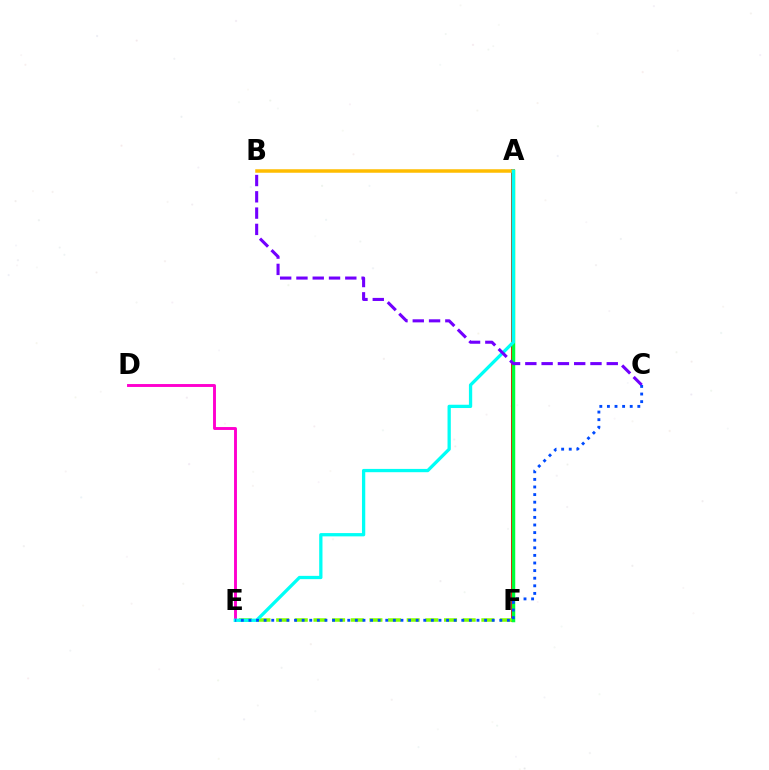{('A', 'F'): [{'color': '#ff0000', 'line_style': 'solid', 'thickness': 2.87}, {'color': '#00ff39', 'line_style': 'solid', 'thickness': 2.51}], ('E', 'F'): [{'color': '#84ff00', 'line_style': 'dashed', 'thickness': 2.53}], ('A', 'B'): [{'color': '#ffbd00', 'line_style': 'solid', 'thickness': 2.52}], ('D', 'E'): [{'color': '#ff00cf', 'line_style': 'solid', 'thickness': 2.09}], ('A', 'E'): [{'color': '#00fff6', 'line_style': 'solid', 'thickness': 2.36}], ('B', 'C'): [{'color': '#7200ff', 'line_style': 'dashed', 'thickness': 2.21}], ('C', 'E'): [{'color': '#004bff', 'line_style': 'dotted', 'thickness': 2.07}]}